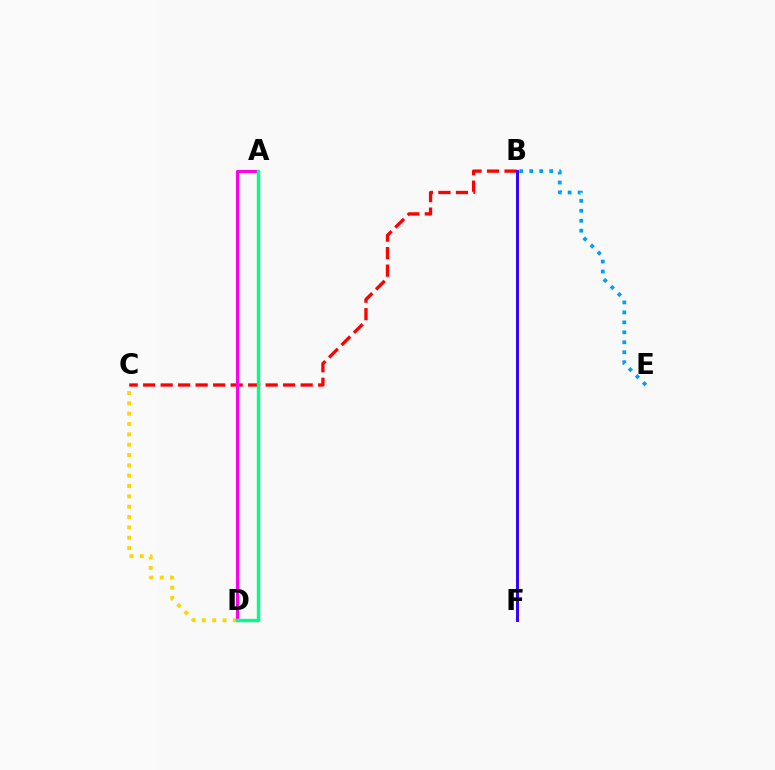{('C', 'D'): [{'color': '#ffd500', 'line_style': 'dotted', 'thickness': 2.81}], ('B', 'E'): [{'color': '#009eff', 'line_style': 'dotted', 'thickness': 2.71}], ('B', 'F'): [{'color': '#4fff00', 'line_style': 'dashed', 'thickness': 2.13}, {'color': '#3700ff', 'line_style': 'solid', 'thickness': 2.13}], ('B', 'C'): [{'color': '#ff0000', 'line_style': 'dashed', 'thickness': 2.38}], ('A', 'D'): [{'color': '#ff00ed', 'line_style': 'solid', 'thickness': 2.19}, {'color': '#00ff86', 'line_style': 'solid', 'thickness': 2.43}]}